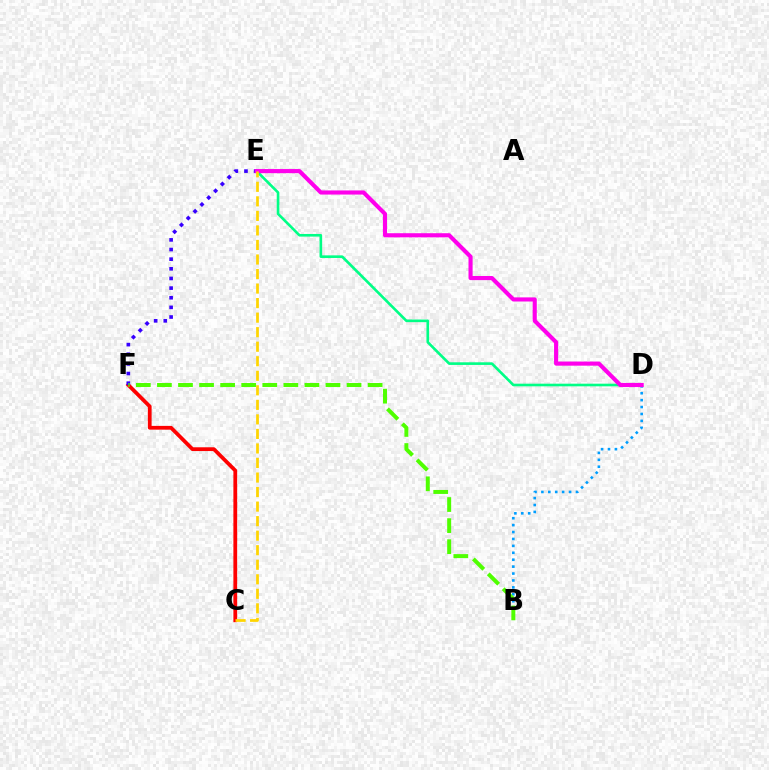{('B', 'D'): [{'color': '#009eff', 'line_style': 'dotted', 'thickness': 1.88}], ('C', 'F'): [{'color': '#ff0000', 'line_style': 'solid', 'thickness': 2.72}], ('E', 'F'): [{'color': '#3700ff', 'line_style': 'dotted', 'thickness': 2.62}], ('D', 'E'): [{'color': '#00ff86', 'line_style': 'solid', 'thickness': 1.9}, {'color': '#ff00ed', 'line_style': 'solid', 'thickness': 2.96}], ('B', 'F'): [{'color': '#4fff00', 'line_style': 'dashed', 'thickness': 2.86}], ('C', 'E'): [{'color': '#ffd500', 'line_style': 'dashed', 'thickness': 1.97}]}